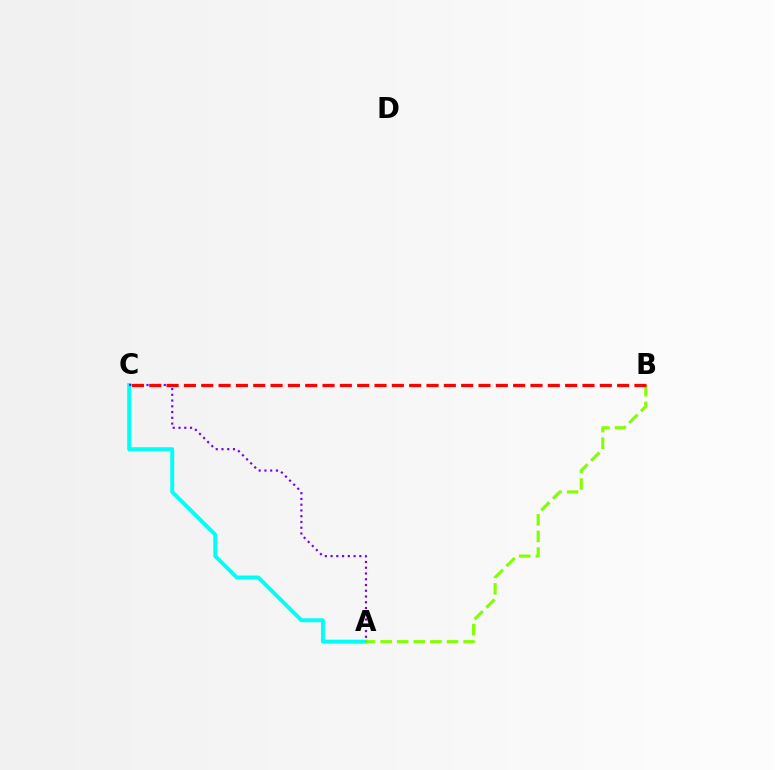{('A', 'C'): [{'color': '#00fff6', 'line_style': 'solid', 'thickness': 2.83}, {'color': '#7200ff', 'line_style': 'dotted', 'thickness': 1.56}], ('A', 'B'): [{'color': '#84ff00', 'line_style': 'dashed', 'thickness': 2.25}], ('B', 'C'): [{'color': '#ff0000', 'line_style': 'dashed', 'thickness': 2.35}]}